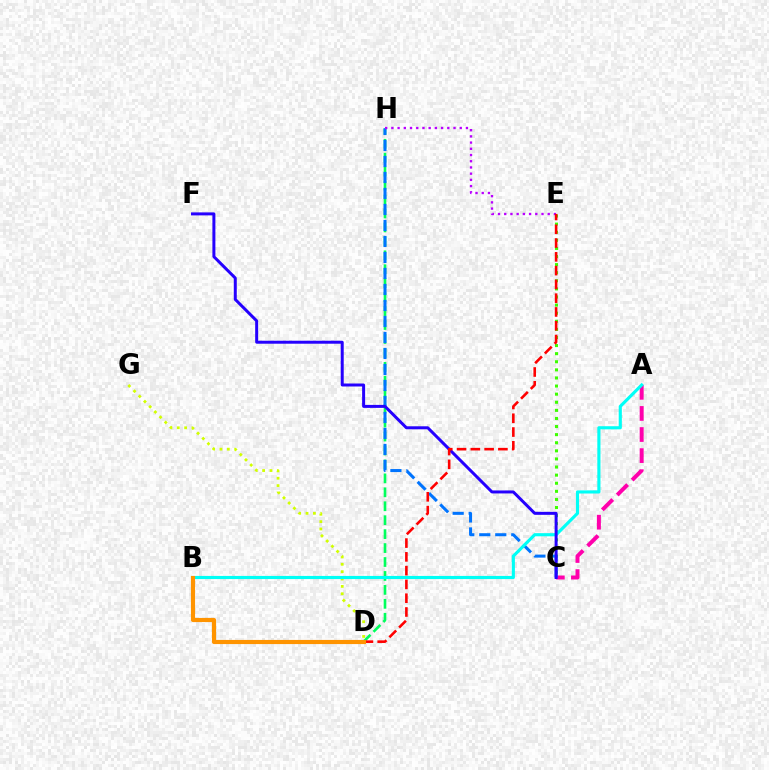{('D', 'H'): [{'color': '#00ff5c', 'line_style': 'dashed', 'thickness': 1.89}], ('A', 'C'): [{'color': '#ff00ac', 'line_style': 'dashed', 'thickness': 2.86}], ('C', 'E'): [{'color': '#3dff00', 'line_style': 'dotted', 'thickness': 2.2}], ('D', 'G'): [{'color': '#d1ff00', 'line_style': 'dotted', 'thickness': 2.0}], ('C', 'H'): [{'color': '#0074ff', 'line_style': 'dashed', 'thickness': 2.17}], ('E', 'H'): [{'color': '#b900ff', 'line_style': 'dotted', 'thickness': 1.69}], ('A', 'B'): [{'color': '#00fff6', 'line_style': 'solid', 'thickness': 2.26}], ('C', 'F'): [{'color': '#2500ff', 'line_style': 'solid', 'thickness': 2.15}], ('D', 'E'): [{'color': '#ff0000', 'line_style': 'dashed', 'thickness': 1.87}], ('B', 'D'): [{'color': '#ff9400', 'line_style': 'solid', 'thickness': 2.98}]}